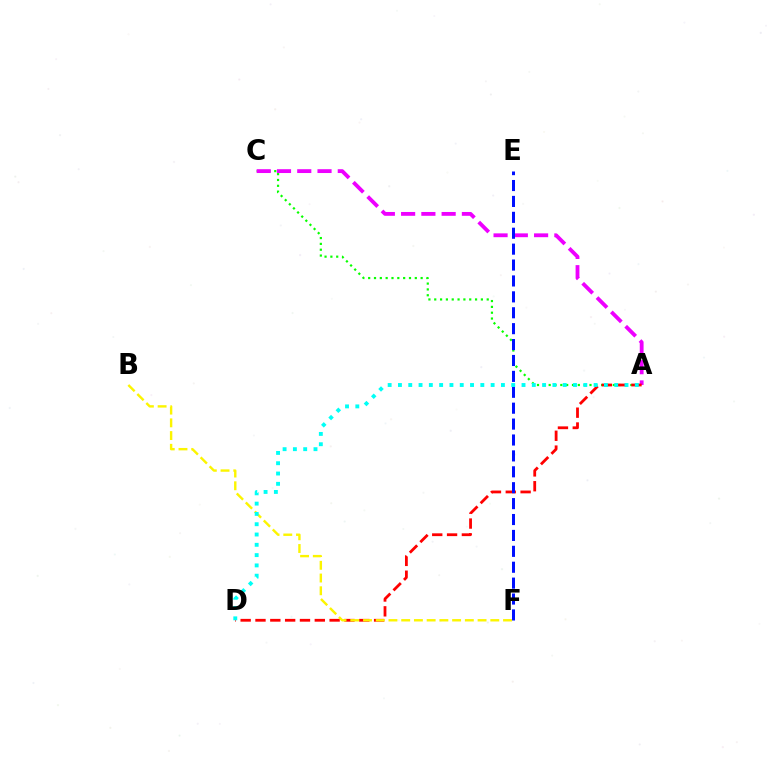{('A', 'C'): [{'color': '#08ff00', 'line_style': 'dotted', 'thickness': 1.58}, {'color': '#ee00ff', 'line_style': 'dashed', 'thickness': 2.75}], ('A', 'D'): [{'color': '#ff0000', 'line_style': 'dashed', 'thickness': 2.01}, {'color': '#00fff6', 'line_style': 'dotted', 'thickness': 2.8}], ('E', 'F'): [{'color': '#0010ff', 'line_style': 'dashed', 'thickness': 2.16}], ('B', 'F'): [{'color': '#fcf500', 'line_style': 'dashed', 'thickness': 1.73}]}